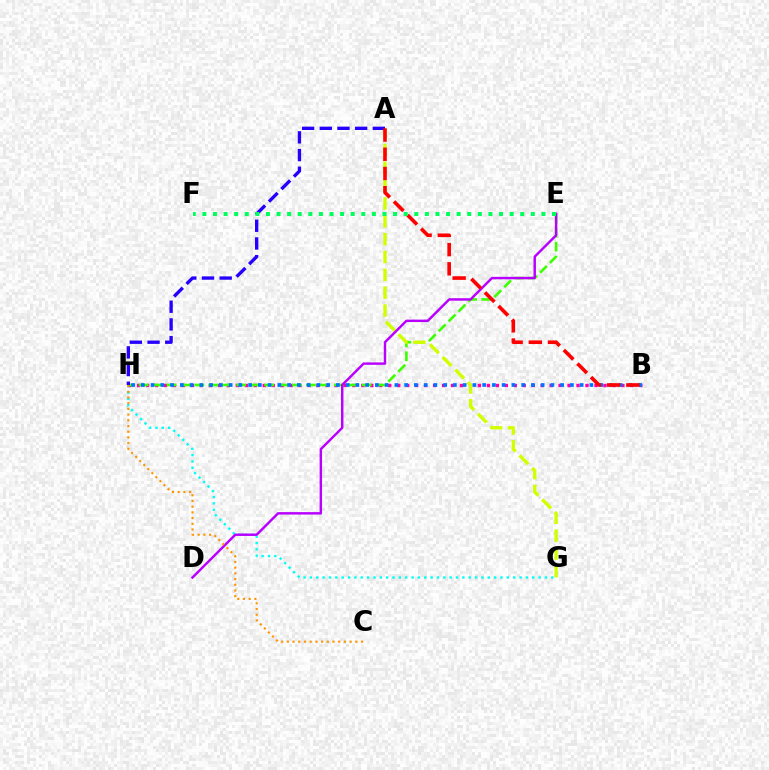{('G', 'H'): [{'color': '#00fff6', 'line_style': 'dotted', 'thickness': 1.73}], ('B', 'H'): [{'color': '#ff00ac', 'line_style': 'dotted', 'thickness': 2.44}, {'color': '#0074ff', 'line_style': 'dotted', 'thickness': 2.65}], ('E', 'H'): [{'color': '#3dff00', 'line_style': 'dashed', 'thickness': 1.9}], ('A', 'G'): [{'color': '#d1ff00', 'line_style': 'dashed', 'thickness': 2.42}], ('A', 'H'): [{'color': '#2500ff', 'line_style': 'dashed', 'thickness': 2.4}], ('D', 'E'): [{'color': '#b900ff', 'line_style': 'solid', 'thickness': 1.76}], ('A', 'B'): [{'color': '#ff0000', 'line_style': 'dashed', 'thickness': 2.61}], ('C', 'H'): [{'color': '#ff9400', 'line_style': 'dotted', 'thickness': 1.55}], ('E', 'F'): [{'color': '#00ff5c', 'line_style': 'dotted', 'thickness': 2.88}]}